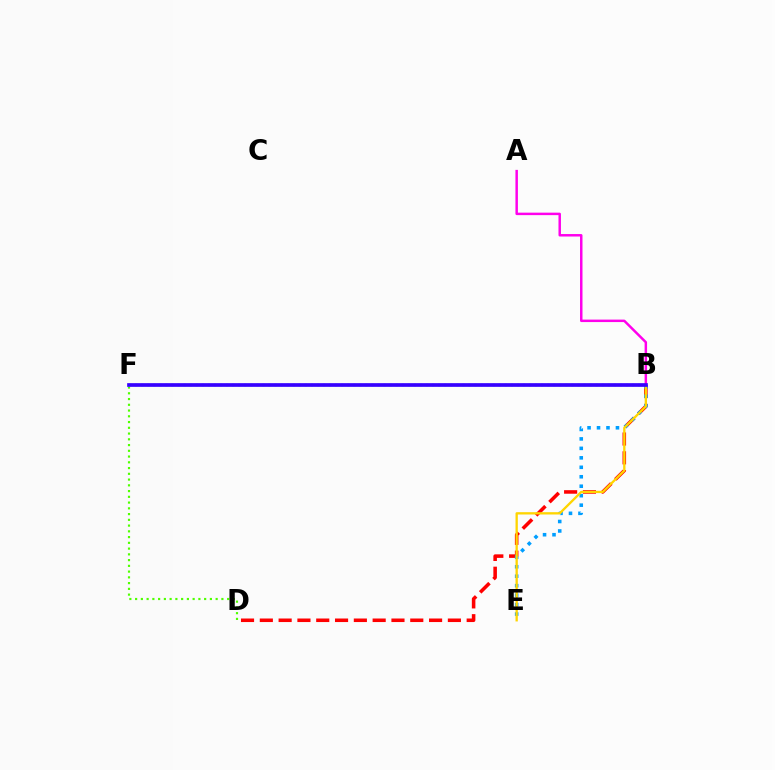{('B', 'D'): [{'color': '#ff0000', 'line_style': 'dashed', 'thickness': 2.55}], ('A', 'B'): [{'color': '#ff00ed', 'line_style': 'solid', 'thickness': 1.78}], ('B', 'E'): [{'color': '#009eff', 'line_style': 'dotted', 'thickness': 2.57}, {'color': '#ffd500', 'line_style': 'solid', 'thickness': 1.67}], ('D', 'F'): [{'color': '#4fff00', 'line_style': 'dotted', 'thickness': 1.56}], ('B', 'F'): [{'color': '#00ff86', 'line_style': 'dotted', 'thickness': 1.65}, {'color': '#3700ff', 'line_style': 'solid', 'thickness': 2.65}]}